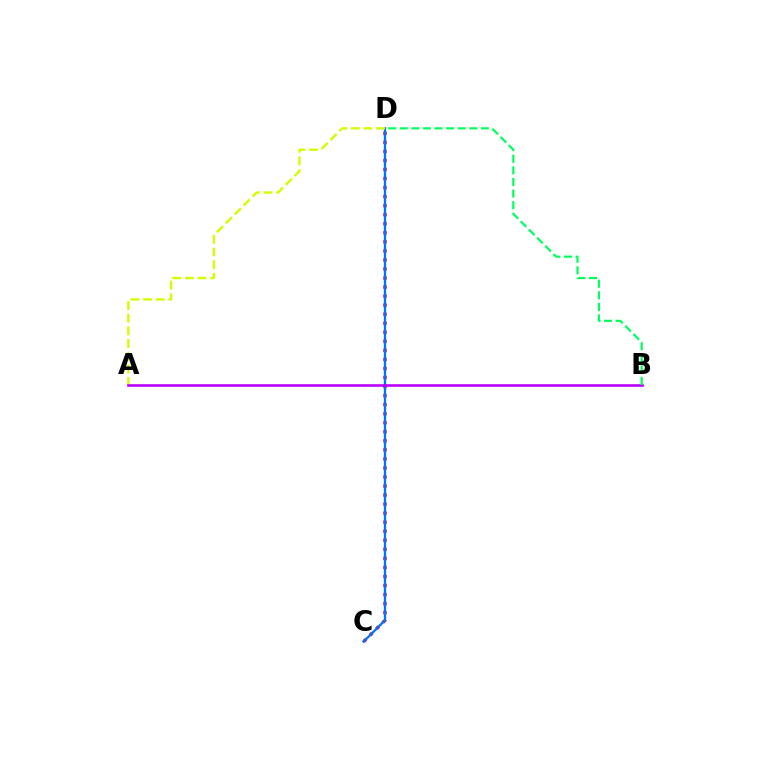{('C', 'D'): [{'color': '#ff0000', 'line_style': 'dotted', 'thickness': 2.46}, {'color': '#0074ff', 'line_style': 'solid', 'thickness': 1.67}], ('A', 'D'): [{'color': '#d1ff00', 'line_style': 'dashed', 'thickness': 1.72}], ('A', 'B'): [{'color': '#b900ff', 'line_style': 'solid', 'thickness': 1.89}], ('B', 'D'): [{'color': '#00ff5c', 'line_style': 'dashed', 'thickness': 1.57}]}